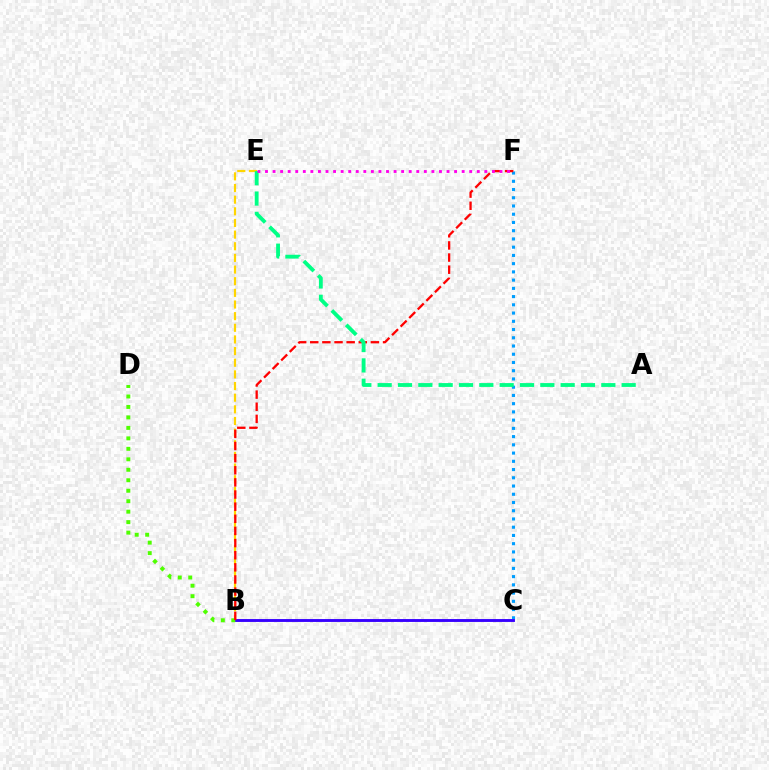{('C', 'F'): [{'color': '#009eff', 'line_style': 'dotted', 'thickness': 2.24}], ('B', 'C'): [{'color': '#3700ff', 'line_style': 'solid', 'thickness': 2.08}], ('B', 'E'): [{'color': '#ffd500', 'line_style': 'dashed', 'thickness': 1.58}], ('B', 'D'): [{'color': '#4fff00', 'line_style': 'dotted', 'thickness': 2.85}], ('B', 'F'): [{'color': '#ff0000', 'line_style': 'dashed', 'thickness': 1.65}], ('A', 'E'): [{'color': '#00ff86', 'line_style': 'dashed', 'thickness': 2.76}], ('E', 'F'): [{'color': '#ff00ed', 'line_style': 'dotted', 'thickness': 2.06}]}